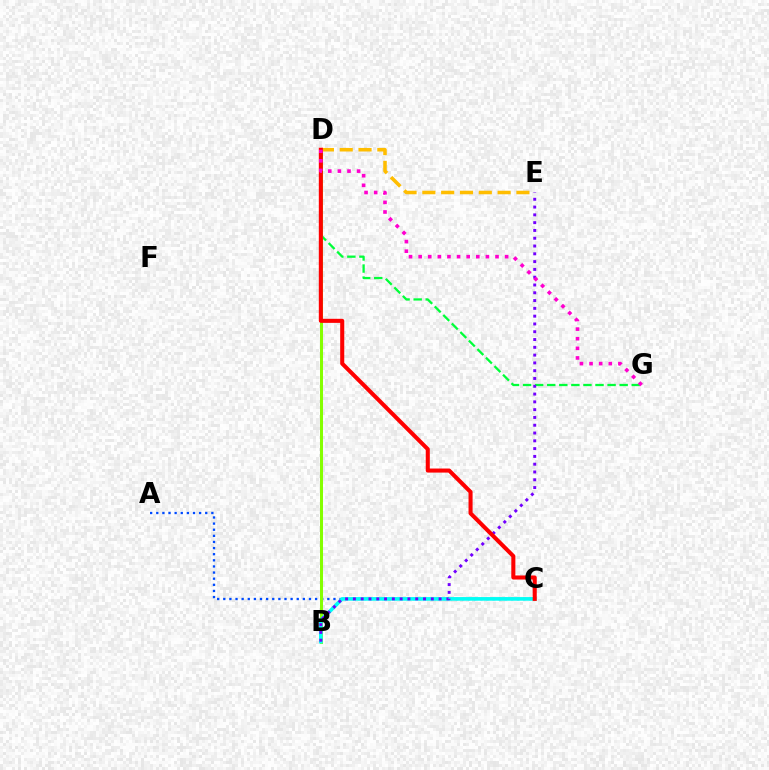{('D', 'G'): [{'color': '#00ff39', 'line_style': 'dashed', 'thickness': 1.64}, {'color': '#ff00cf', 'line_style': 'dotted', 'thickness': 2.61}], ('A', 'C'): [{'color': '#004bff', 'line_style': 'dotted', 'thickness': 1.66}], ('B', 'D'): [{'color': '#84ff00', 'line_style': 'solid', 'thickness': 2.18}], ('B', 'C'): [{'color': '#00fff6', 'line_style': 'solid', 'thickness': 2.61}], ('D', 'E'): [{'color': '#ffbd00', 'line_style': 'dashed', 'thickness': 2.56}], ('B', 'E'): [{'color': '#7200ff', 'line_style': 'dotted', 'thickness': 2.12}], ('C', 'D'): [{'color': '#ff0000', 'line_style': 'solid', 'thickness': 2.92}]}